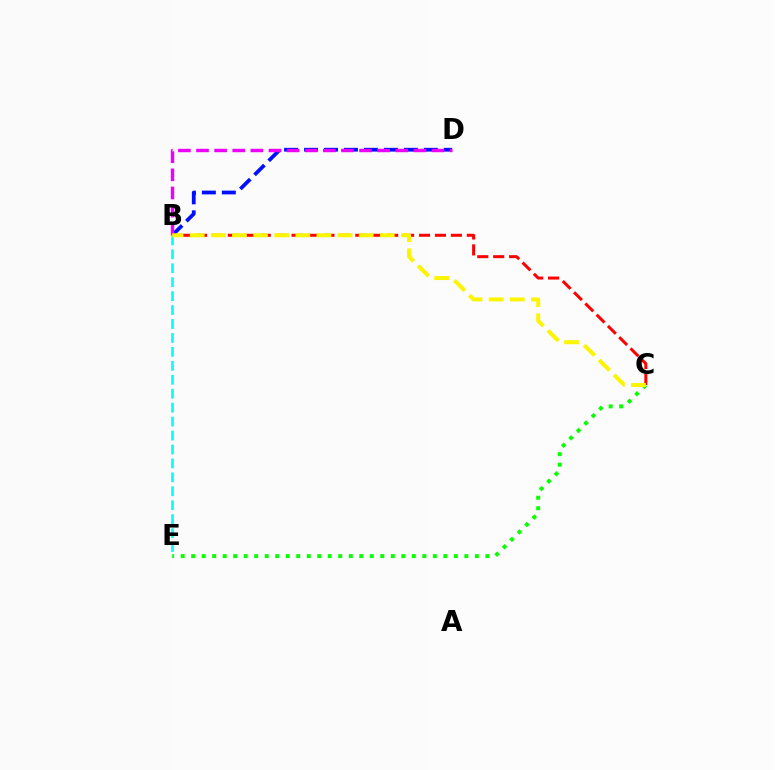{('C', 'E'): [{'color': '#08ff00', 'line_style': 'dotted', 'thickness': 2.85}], ('B', 'C'): [{'color': '#ff0000', 'line_style': 'dashed', 'thickness': 2.16}, {'color': '#fcf500', 'line_style': 'dashed', 'thickness': 2.87}], ('B', 'D'): [{'color': '#0010ff', 'line_style': 'dashed', 'thickness': 2.71}, {'color': '#ee00ff', 'line_style': 'dashed', 'thickness': 2.46}], ('B', 'E'): [{'color': '#00fff6', 'line_style': 'dashed', 'thickness': 1.89}]}